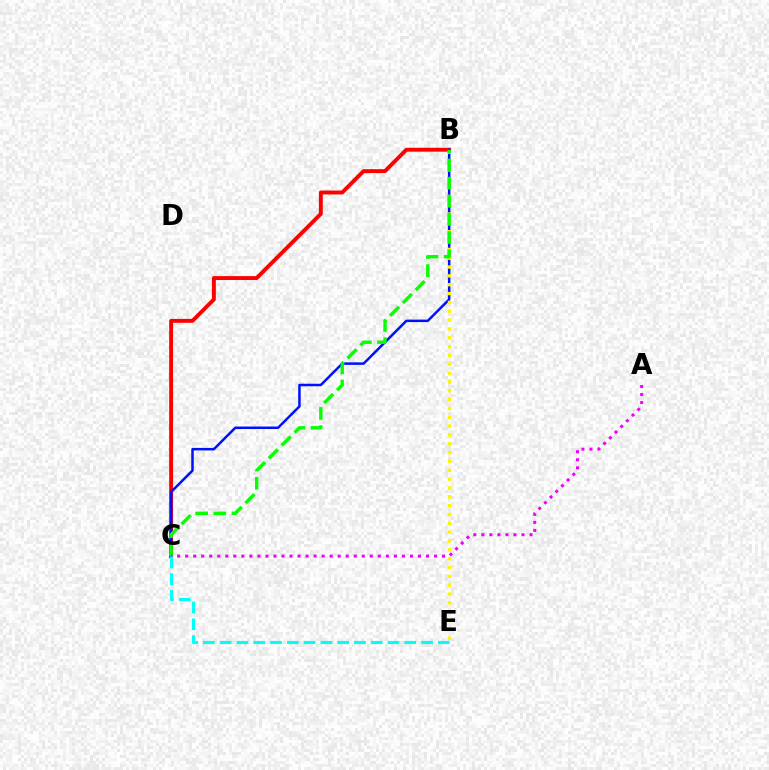{('B', 'C'): [{'color': '#ff0000', 'line_style': 'solid', 'thickness': 2.81}, {'color': '#0010ff', 'line_style': 'solid', 'thickness': 1.8}, {'color': '#08ff00', 'line_style': 'dashed', 'thickness': 2.47}], ('B', 'E'): [{'color': '#fcf500', 'line_style': 'dotted', 'thickness': 2.4}], ('A', 'C'): [{'color': '#ee00ff', 'line_style': 'dotted', 'thickness': 2.18}], ('C', 'E'): [{'color': '#00fff6', 'line_style': 'dashed', 'thickness': 2.28}]}